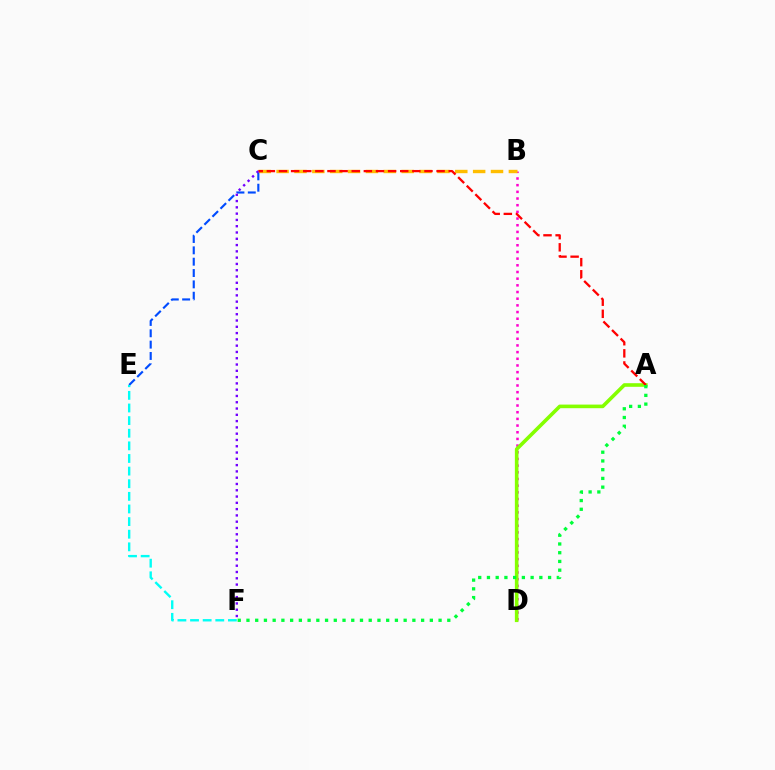{('B', 'D'): [{'color': '#ff00cf', 'line_style': 'dotted', 'thickness': 1.81}], ('B', 'C'): [{'color': '#ffbd00', 'line_style': 'dashed', 'thickness': 2.43}], ('C', 'E'): [{'color': '#004bff', 'line_style': 'dashed', 'thickness': 1.54}], ('A', 'D'): [{'color': '#84ff00', 'line_style': 'solid', 'thickness': 2.6}], ('A', 'C'): [{'color': '#ff0000', 'line_style': 'dashed', 'thickness': 1.65}], ('E', 'F'): [{'color': '#00fff6', 'line_style': 'dashed', 'thickness': 1.71}], ('A', 'F'): [{'color': '#00ff39', 'line_style': 'dotted', 'thickness': 2.37}], ('C', 'F'): [{'color': '#7200ff', 'line_style': 'dotted', 'thickness': 1.71}]}